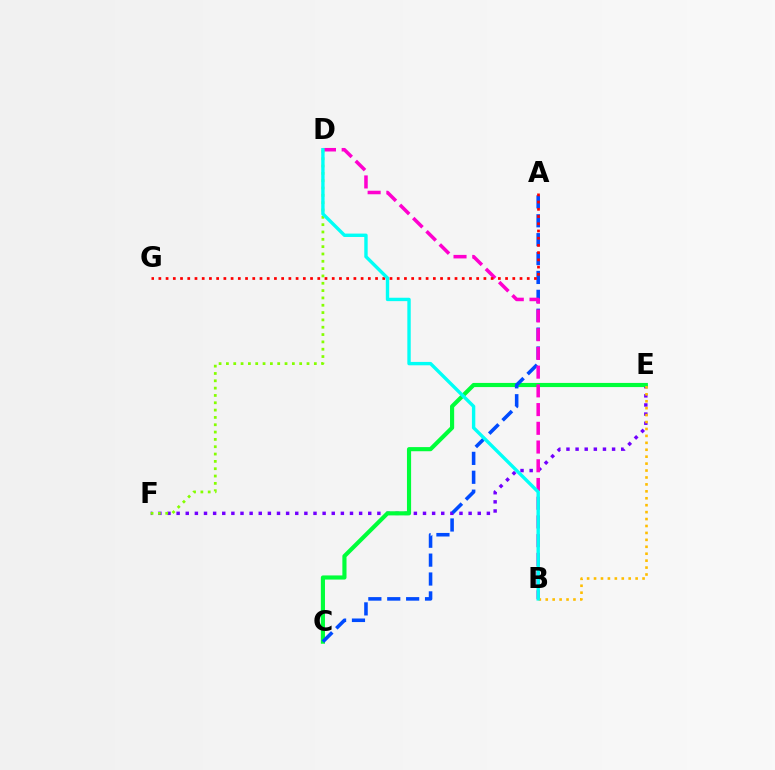{('E', 'F'): [{'color': '#7200ff', 'line_style': 'dotted', 'thickness': 2.48}], ('C', 'E'): [{'color': '#00ff39', 'line_style': 'solid', 'thickness': 2.98}], ('A', 'C'): [{'color': '#004bff', 'line_style': 'dashed', 'thickness': 2.57}], ('B', 'D'): [{'color': '#ff00cf', 'line_style': 'dashed', 'thickness': 2.54}, {'color': '#00fff6', 'line_style': 'solid', 'thickness': 2.44}], ('B', 'E'): [{'color': '#ffbd00', 'line_style': 'dotted', 'thickness': 1.88}], ('D', 'F'): [{'color': '#84ff00', 'line_style': 'dotted', 'thickness': 1.99}], ('A', 'G'): [{'color': '#ff0000', 'line_style': 'dotted', 'thickness': 1.96}]}